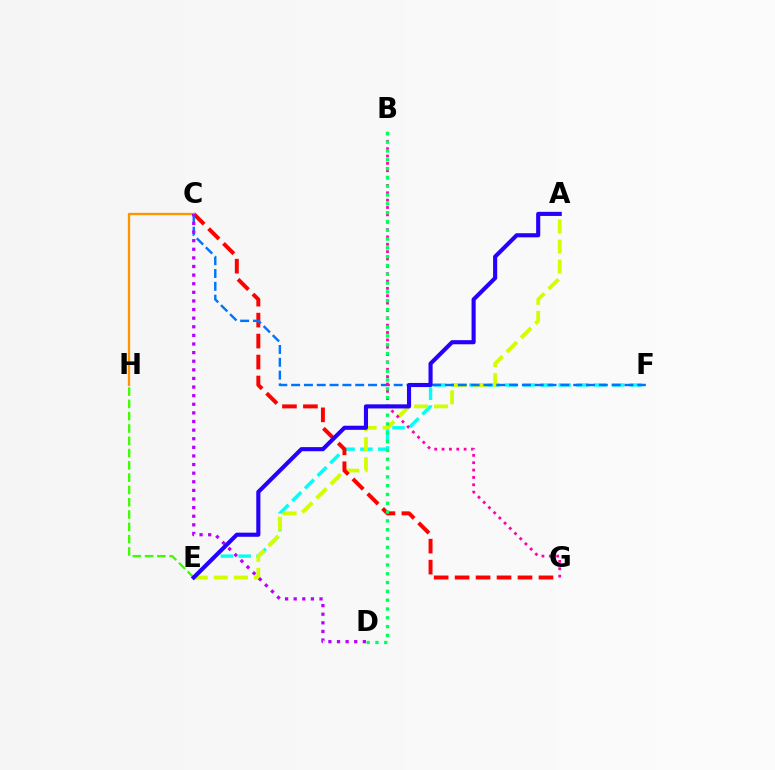{('E', 'F'): [{'color': '#00fff6', 'line_style': 'dashed', 'thickness': 2.42}], ('A', 'E'): [{'color': '#d1ff00', 'line_style': 'dashed', 'thickness': 2.73}, {'color': '#2500ff', 'line_style': 'solid', 'thickness': 2.96}], ('C', 'G'): [{'color': '#ff0000', 'line_style': 'dashed', 'thickness': 2.85}], ('C', 'H'): [{'color': '#ff9400', 'line_style': 'solid', 'thickness': 1.67}], ('C', 'F'): [{'color': '#0074ff', 'line_style': 'dashed', 'thickness': 1.74}], ('C', 'D'): [{'color': '#b900ff', 'line_style': 'dotted', 'thickness': 2.34}], ('B', 'G'): [{'color': '#ff00ac', 'line_style': 'dotted', 'thickness': 2.0}], ('B', 'D'): [{'color': '#00ff5c', 'line_style': 'dotted', 'thickness': 2.39}], ('E', 'H'): [{'color': '#3dff00', 'line_style': 'dashed', 'thickness': 1.67}]}